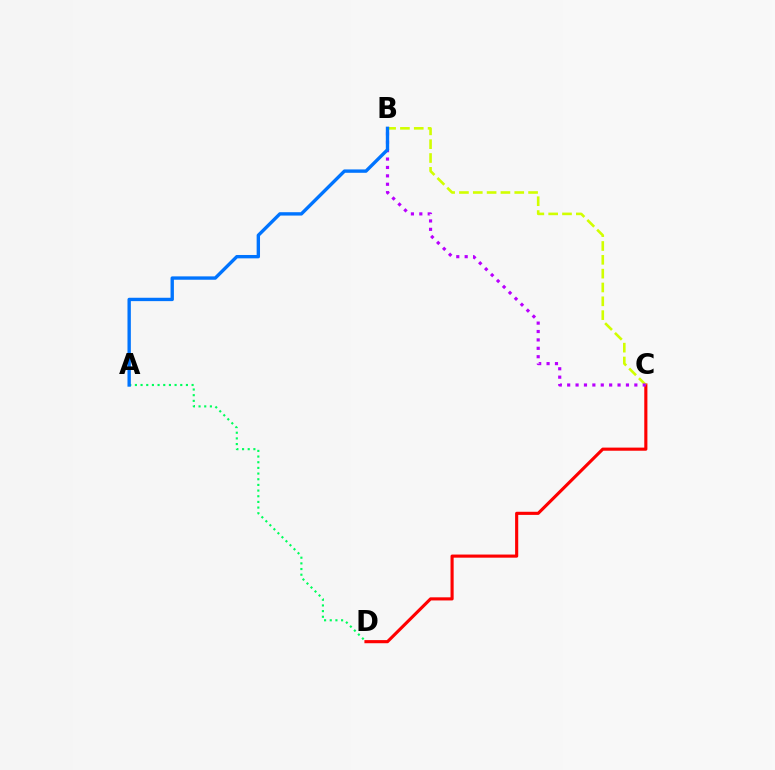{('C', 'D'): [{'color': '#ff0000', 'line_style': 'solid', 'thickness': 2.25}], ('B', 'C'): [{'color': '#d1ff00', 'line_style': 'dashed', 'thickness': 1.88}, {'color': '#b900ff', 'line_style': 'dotted', 'thickness': 2.28}], ('A', 'D'): [{'color': '#00ff5c', 'line_style': 'dotted', 'thickness': 1.54}], ('A', 'B'): [{'color': '#0074ff', 'line_style': 'solid', 'thickness': 2.42}]}